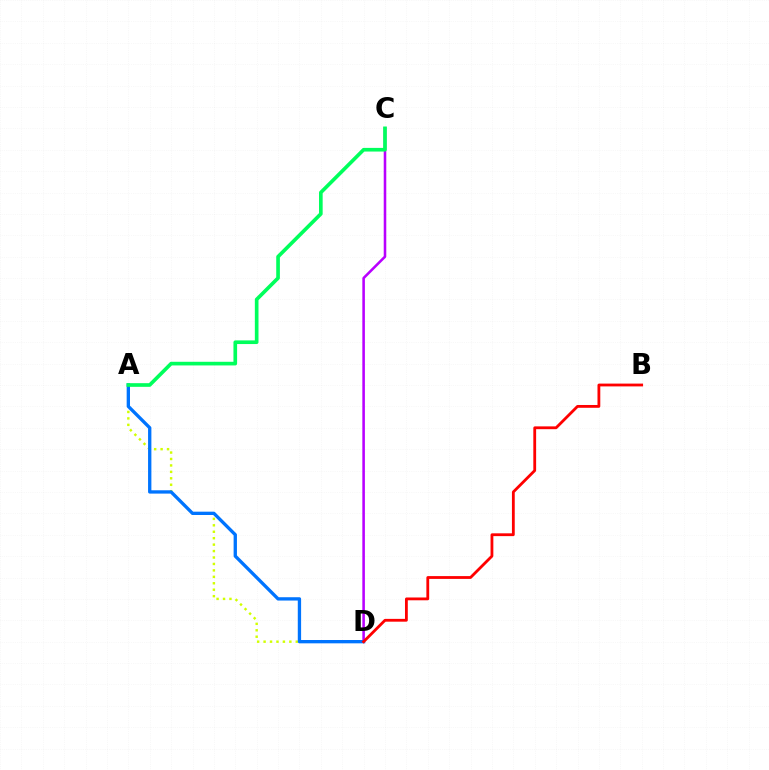{('C', 'D'): [{'color': '#b900ff', 'line_style': 'solid', 'thickness': 1.85}], ('A', 'D'): [{'color': '#d1ff00', 'line_style': 'dotted', 'thickness': 1.75}, {'color': '#0074ff', 'line_style': 'solid', 'thickness': 2.39}], ('A', 'C'): [{'color': '#00ff5c', 'line_style': 'solid', 'thickness': 2.63}], ('B', 'D'): [{'color': '#ff0000', 'line_style': 'solid', 'thickness': 2.02}]}